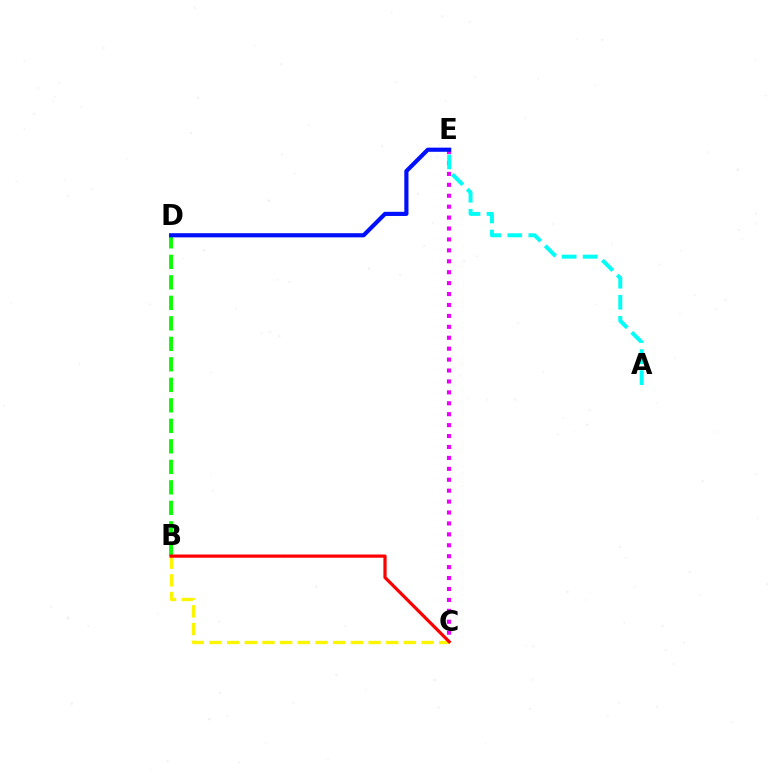{('C', 'E'): [{'color': '#ee00ff', 'line_style': 'dotted', 'thickness': 2.97}], ('B', 'D'): [{'color': '#08ff00', 'line_style': 'dashed', 'thickness': 2.79}], ('B', 'C'): [{'color': '#fcf500', 'line_style': 'dashed', 'thickness': 2.4}, {'color': '#ff0000', 'line_style': 'solid', 'thickness': 2.32}], ('D', 'E'): [{'color': '#0010ff', 'line_style': 'solid', 'thickness': 2.99}], ('A', 'E'): [{'color': '#00fff6', 'line_style': 'dashed', 'thickness': 2.86}]}